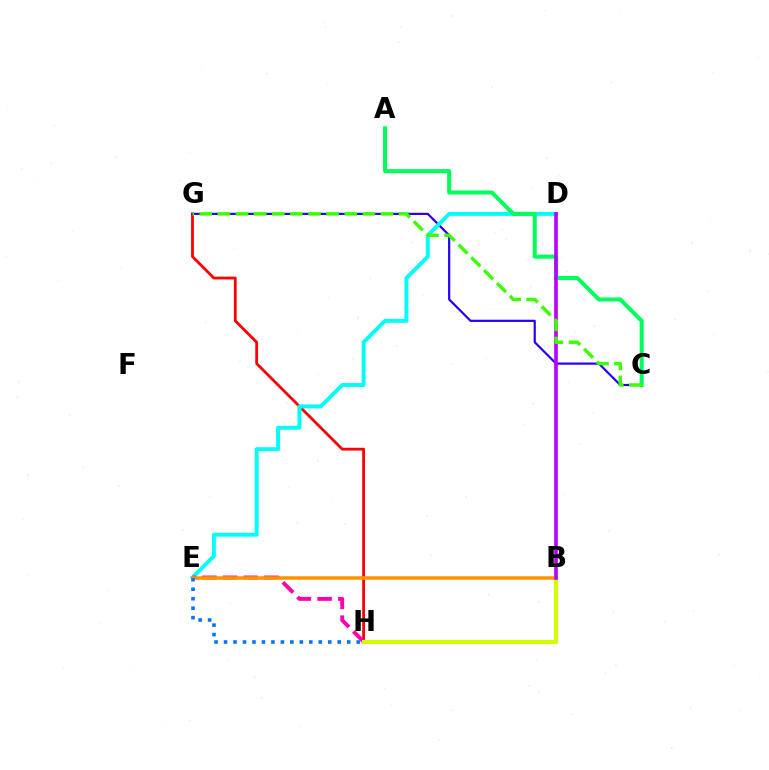{('G', 'H'): [{'color': '#ff0000', 'line_style': 'solid', 'thickness': 2.01}], ('C', 'G'): [{'color': '#2500ff', 'line_style': 'solid', 'thickness': 1.58}, {'color': '#3dff00', 'line_style': 'dashed', 'thickness': 2.46}], ('D', 'E'): [{'color': '#00fff6', 'line_style': 'solid', 'thickness': 2.82}], ('E', 'H'): [{'color': '#ff00ac', 'line_style': 'dashed', 'thickness': 2.81}, {'color': '#0074ff', 'line_style': 'dotted', 'thickness': 2.57}], ('B', 'E'): [{'color': '#ff9400', 'line_style': 'solid', 'thickness': 2.53}], ('A', 'C'): [{'color': '#00ff5c', 'line_style': 'solid', 'thickness': 2.9}], ('B', 'H'): [{'color': '#d1ff00', 'line_style': 'solid', 'thickness': 2.97}], ('B', 'D'): [{'color': '#b900ff', 'line_style': 'solid', 'thickness': 2.63}]}